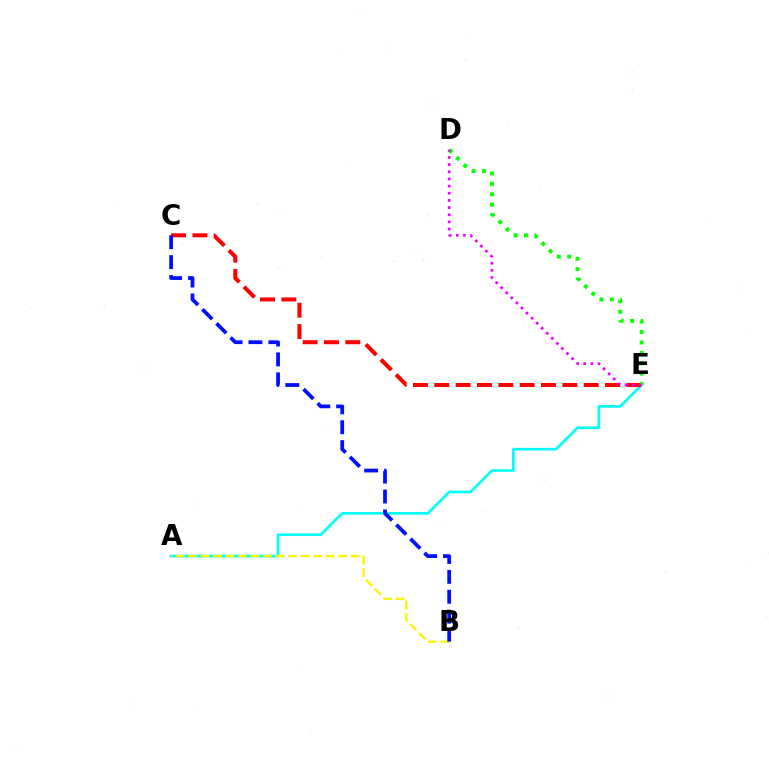{('A', 'E'): [{'color': '#00fff6', 'line_style': 'solid', 'thickness': 1.91}], ('A', 'B'): [{'color': '#fcf500', 'line_style': 'dashed', 'thickness': 1.7}], ('C', 'E'): [{'color': '#ff0000', 'line_style': 'dashed', 'thickness': 2.9}], ('D', 'E'): [{'color': '#08ff00', 'line_style': 'dotted', 'thickness': 2.83}, {'color': '#ee00ff', 'line_style': 'dotted', 'thickness': 1.94}], ('B', 'C'): [{'color': '#0010ff', 'line_style': 'dashed', 'thickness': 2.7}]}